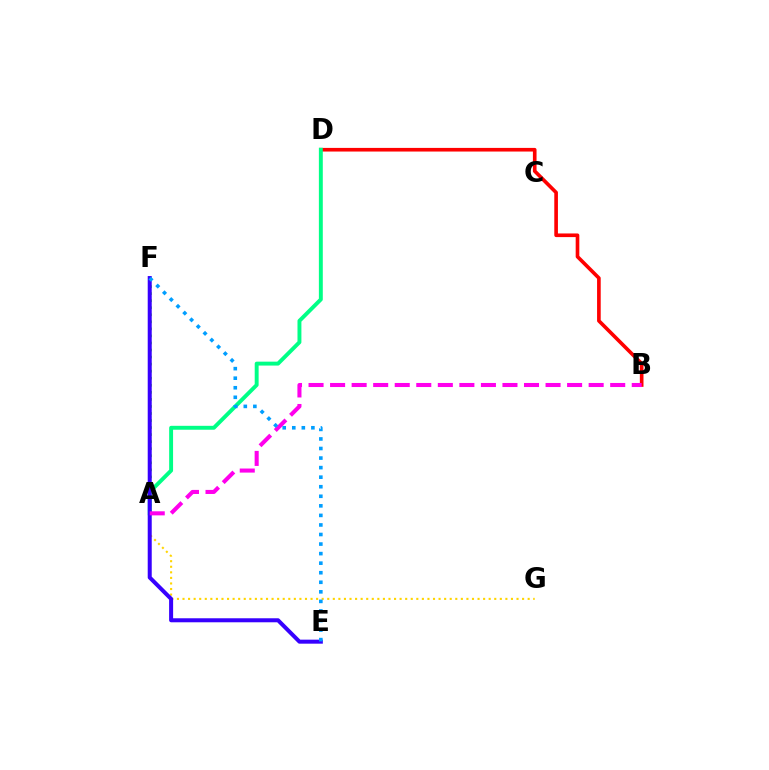{('B', 'D'): [{'color': '#ff0000', 'line_style': 'solid', 'thickness': 2.62}], ('A', 'G'): [{'color': '#ffd500', 'line_style': 'dotted', 'thickness': 1.51}], ('A', 'F'): [{'color': '#4fff00', 'line_style': 'dotted', 'thickness': 1.92}], ('A', 'D'): [{'color': '#00ff86', 'line_style': 'solid', 'thickness': 2.82}], ('E', 'F'): [{'color': '#3700ff', 'line_style': 'solid', 'thickness': 2.89}, {'color': '#009eff', 'line_style': 'dotted', 'thickness': 2.6}], ('A', 'B'): [{'color': '#ff00ed', 'line_style': 'dashed', 'thickness': 2.93}]}